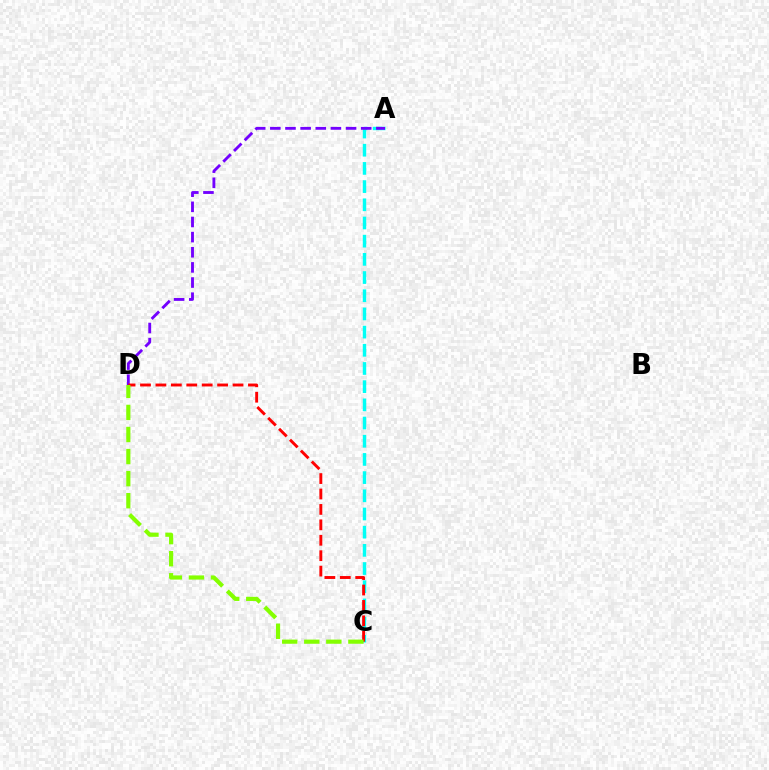{('A', 'C'): [{'color': '#00fff6', 'line_style': 'dashed', 'thickness': 2.47}], ('A', 'D'): [{'color': '#7200ff', 'line_style': 'dashed', 'thickness': 2.06}], ('C', 'D'): [{'color': '#ff0000', 'line_style': 'dashed', 'thickness': 2.1}, {'color': '#84ff00', 'line_style': 'dashed', 'thickness': 3.0}]}